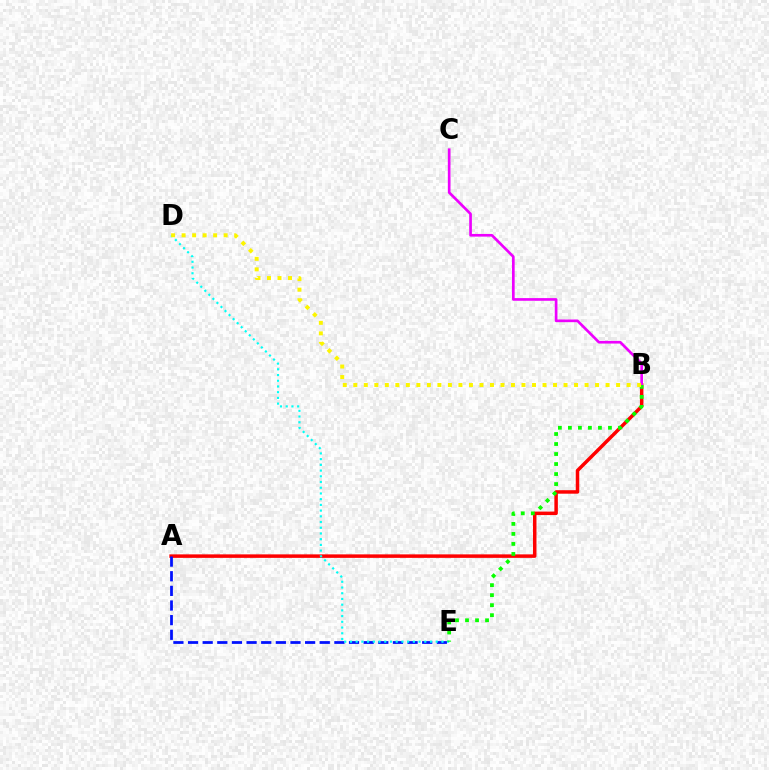{('A', 'B'): [{'color': '#ff0000', 'line_style': 'solid', 'thickness': 2.51}], ('B', 'C'): [{'color': '#ee00ff', 'line_style': 'solid', 'thickness': 1.92}], ('A', 'E'): [{'color': '#0010ff', 'line_style': 'dashed', 'thickness': 1.99}], ('D', 'E'): [{'color': '#00fff6', 'line_style': 'dotted', 'thickness': 1.55}], ('B', 'E'): [{'color': '#08ff00', 'line_style': 'dotted', 'thickness': 2.72}], ('B', 'D'): [{'color': '#fcf500', 'line_style': 'dotted', 'thickness': 2.86}]}